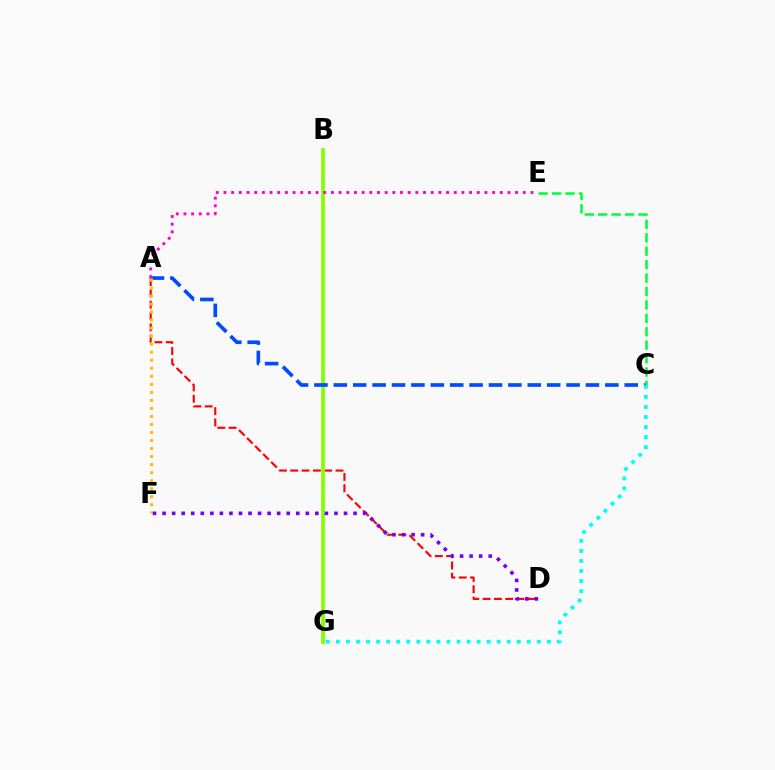{('A', 'D'): [{'color': '#ff0000', 'line_style': 'dashed', 'thickness': 1.54}], ('B', 'G'): [{'color': '#84ff00', 'line_style': 'solid', 'thickness': 2.7}], ('A', 'C'): [{'color': '#004bff', 'line_style': 'dashed', 'thickness': 2.63}], ('C', 'G'): [{'color': '#00fff6', 'line_style': 'dotted', 'thickness': 2.73}], ('A', 'F'): [{'color': '#ffbd00', 'line_style': 'dotted', 'thickness': 2.18}], ('D', 'F'): [{'color': '#7200ff', 'line_style': 'dotted', 'thickness': 2.59}], ('A', 'E'): [{'color': '#ff00cf', 'line_style': 'dotted', 'thickness': 2.09}], ('C', 'E'): [{'color': '#00ff39', 'line_style': 'dashed', 'thickness': 1.82}]}